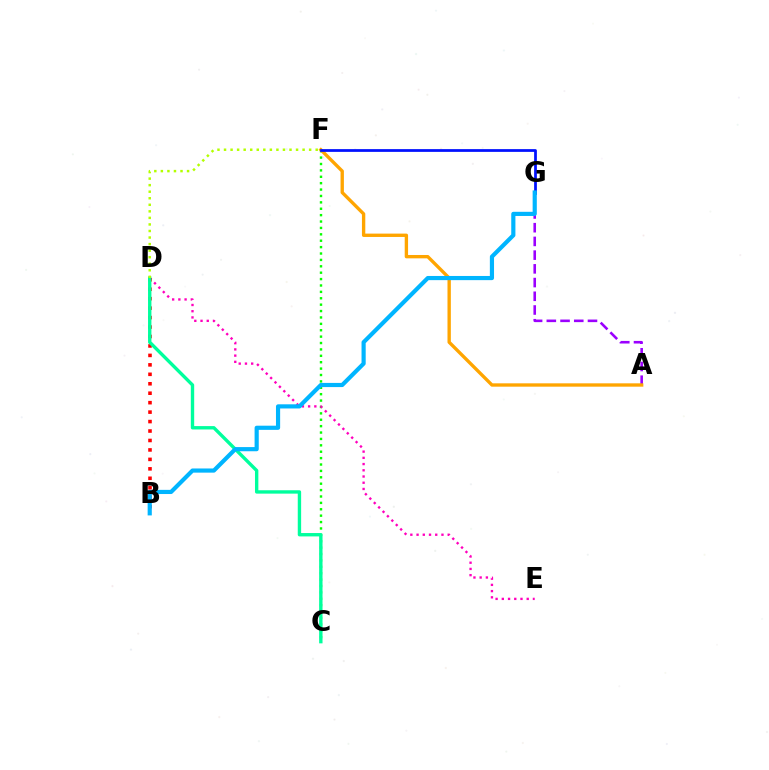{('A', 'G'): [{'color': '#9b00ff', 'line_style': 'dashed', 'thickness': 1.86}], ('C', 'F'): [{'color': '#08ff00', 'line_style': 'dotted', 'thickness': 1.74}], ('A', 'F'): [{'color': '#ffa500', 'line_style': 'solid', 'thickness': 2.41}], ('F', 'G'): [{'color': '#0010ff', 'line_style': 'solid', 'thickness': 1.98}], ('D', 'E'): [{'color': '#ff00bd', 'line_style': 'dotted', 'thickness': 1.69}], ('B', 'D'): [{'color': '#ff0000', 'line_style': 'dotted', 'thickness': 2.57}], ('C', 'D'): [{'color': '#00ff9d', 'line_style': 'solid', 'thickness': 2.43}], ('D', 'F'): [{'color': '#b3ff00', 'line_style': 'dotted', 'thickness': 1.78}], ('B', 'G'): [{'color': '#00b5ff', 'line_style': 'solid', 'thickness': 3.0}]}